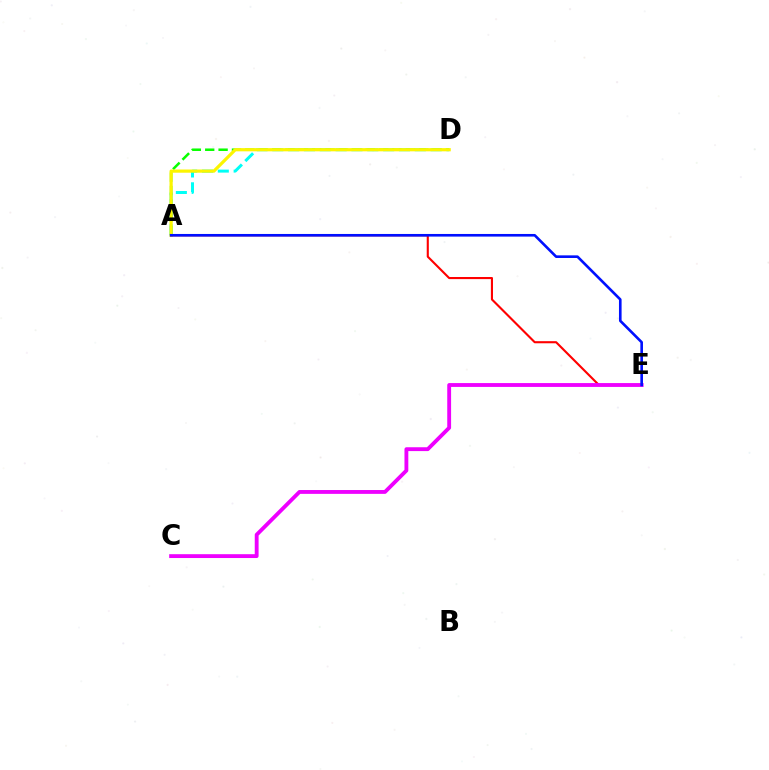{('A', 'D'): [{'color': '#00fff6', 'line_style': 'dashed', 'thickness': 2.15}, {'color': '#08ff00', 'line_style': 'dashed', 'thickness': 1.82}, {'color': '#fcf500', 'line_style': 'solid', 'thickness': 2.3}], ('A', 'E'): [{'color': '#ff0000', 'line_style': 'solid', 'thickness': 1.52}, {'color': '#0010ff', 'line_style': 'solid', 'thickness': 1.89}], ('C', 'E'): [{'color': '#ee00ff', 'line_style': 'solid', 'thickness': 2.77}]}